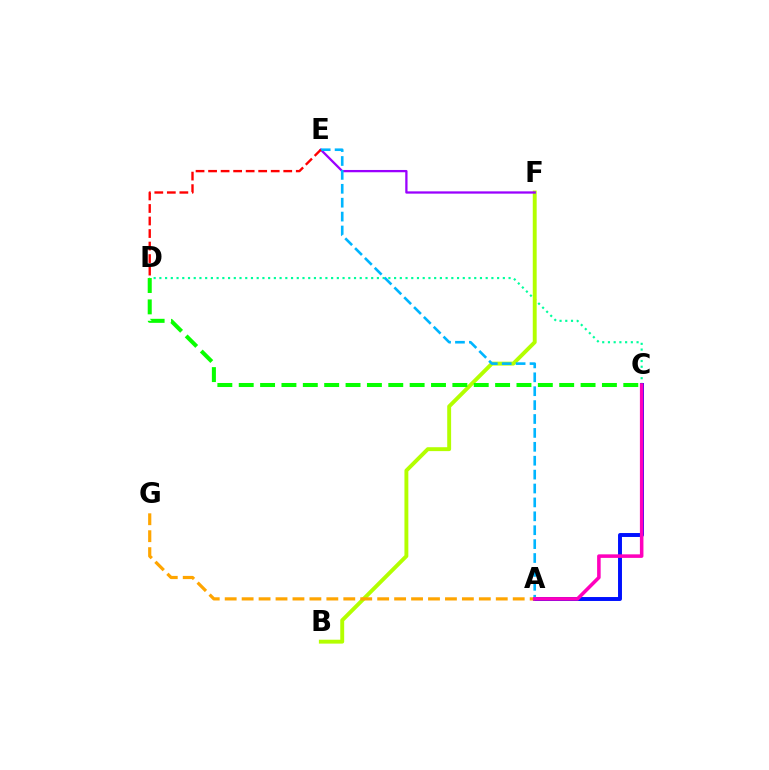{('C', 'D'): [{'color': '#00ff9d', 'line_style': 'dotted', 'thickness': 1.56}, {'color': '#08ff00', 'line_style': 'dashed', 'thickness': 2.9}], ('B', 'F'): [{'color': '#b3ff00', 'line_style': 'solid', 'thickness': 2.81}], ('A', 'C'): [{'color': '#0010ff', 'line_style': 'solid', 'thickness': 2.83}, {'color': '#ff00bd', 'line_style': 'solid', 'thickness': 2.55}], ('A', 'G'): [{'color': '#ffa500', 'line_style': 'dashed', 'thickness': 2.3}], ('E', 'F'): [{'color': '#9b00ff', 'line_style': 'solid', 'thickness': 1.64}], ('A', 'E'): [{'color': '#00b5ff', 'line_style': 'dashed', 'thickness': 1.89}], ('D', 'E'): [{'color': '#ff0000', 'line_style': 'dashed', 'thickness': 1.7}]}